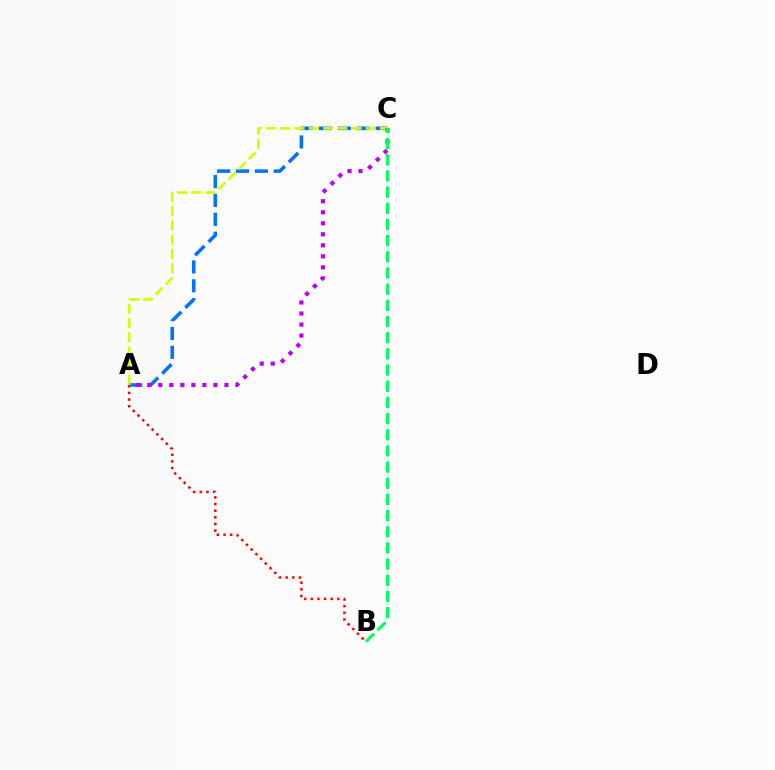{('A', 'B'): [{'color': '#ff0000', 'line_style': 'dotted', 'thickness': 1.81}], ('A', 'C'): [{'color': '#0074ff', 'line_style': 'dashed', 'thickness': 2.56}, {'color': '#d1ff00', 'line_style': 'dashed', 'thickness': 1.93}, {'color': '#b900ff', 'line_style': 'dotted', 'thickness': 3.0}], ('B', 'C'): [{'color': '#00ff5c', 'line_style': 'dashed', 'thickness': 2.2}]}